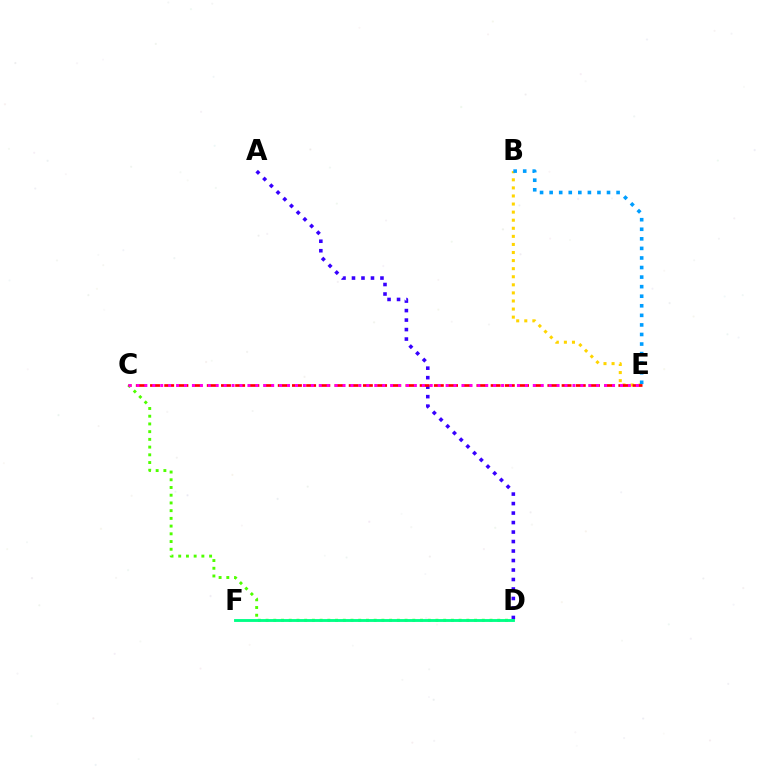{('B', 'E'): [{'color': '#ffd500', 'line_style': 'dotted', 'thickness': 2.19}, {'color': '#009eff', 'line_style': 'dotted', 'thickness': 2.6}], ('C', 'D'): [{'color': '#4fff00', 'line_style': 'dotted', 'thickness': 2.1}], ('A', 'D'): [{'color': '#3700ff', 'line_style': 'dotted', 'thickness': 2.58}], ('C', 'E'): [{'color': '#ff0000', 'line_style': 'dashed', 'thickness': 1.93}, {'color': '#ff00ed', 'line_style': 'dotted', 'thickness': 2.15}], ('D', 'F'): [{'color': '#00ff86', 'line_style': 'solid', 'thickness': 2.06}]}